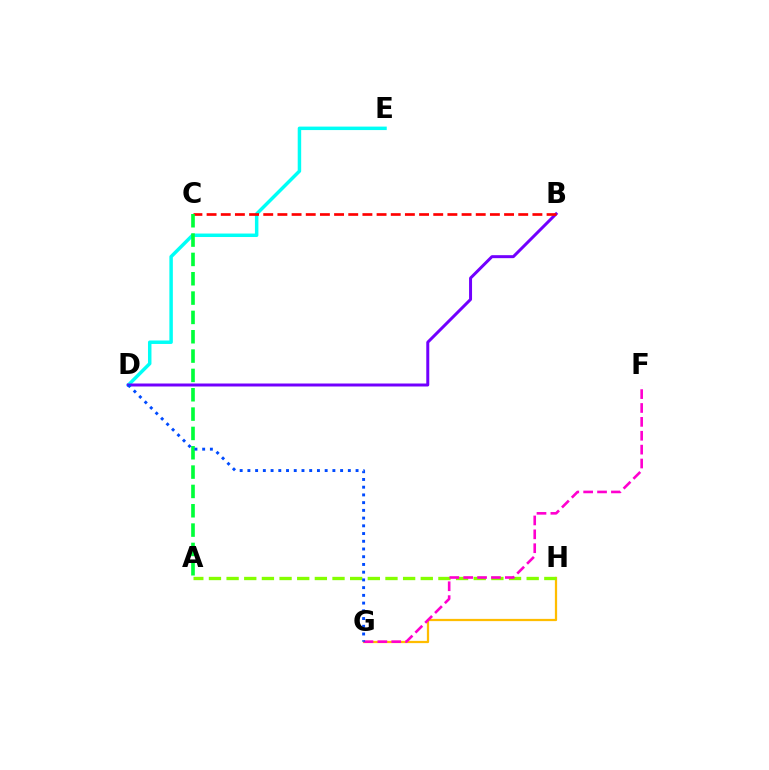{('G', 'H'): [{'color': '#ffbd00', 'line_style': 'solid', 'thickness': 1.61}], ('A', 'H'): [{'color': '#84ff00', 'line_style': 'dashed', 'thickness': 2.4}], ('D', 'E'): [{'color': '#00fff6', 'line_style': 'solid', 'thickness': 2.5}], ('B', 'D'): [{'color': '#7200ff', 'line_style': 'solid', 'thickness': 2.15}], ('B', 'C'): [{'color': '#ff0000', 'line_style': 'dashed', 'thickness': 1.92}], ('A', 'C'): [{'color': '#00ff39', 'line_style': 'dashed', 'thickness': 2.63}], ('F', 'G'): [{'color': '#ff00cf', 'line_style': 'dashed', 'thickness': 1.89}], ('D', 'G'): [{'color': '#004bff', 'line_style': 'dotted', 'thickness': 2.1}]}